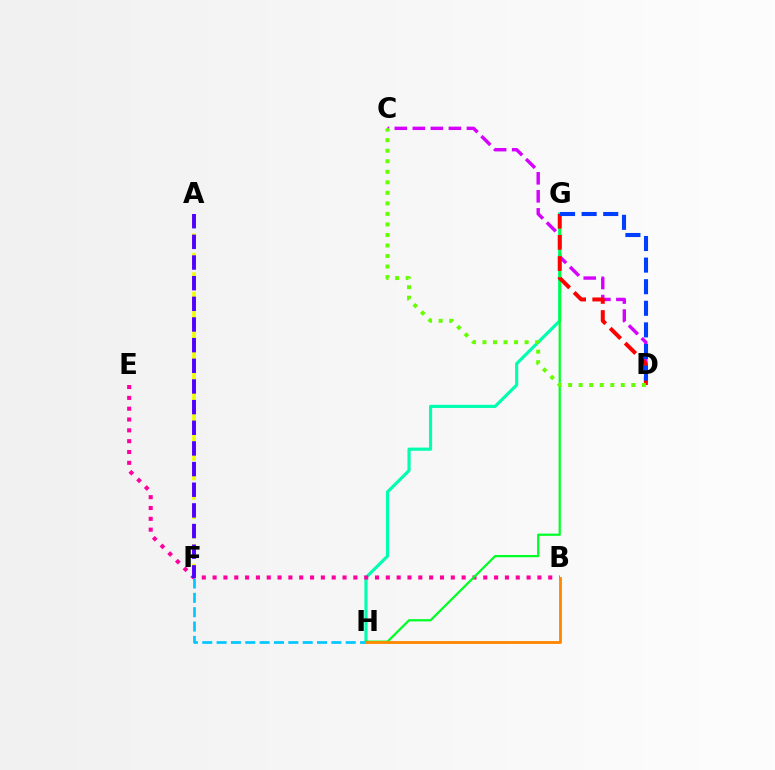{('C', 'D'): [{'color': '#d600ff', 'line_style': 'dashed', 'thickness': 2.45}, {'color': '#66ff00', 'line_style': 'dotted', 'thickness': 2.86}], ('G', 'H'): [{'color': '#00ffaf', 'line_style': 'solid', 'thickness': 2.27}, {'color': '#00ff27', 'line_style': 'solid', 'thickness': 1.61}], ('A', 'F'): [{'color': '#eeff00', 'line_style': 'dashed', 'thickness': 2.64}, {'color': '#4f00ff', 'line_style': 'dashed', 'thickness': 2.81}], ('B', 'E'): [{'color': '#ff00a0', 'line_style': 'dotted', 'thickness': 2.94}], ('D', 'G'): [{'color': '#ff0000', 'line_style': 'dashed', 'thickness': 2.87}, {'color': '#003fff', 'line_style': 'dashed', 'thickness': 2.93}], ('F', 'H'): [{'color': '#00c7ff', 'line_style': 'dashed', 'thickness': 1.95}], ('B', 'H'): [{'color': '#ff8800', 'line_style': 'solid', 'thickness': 2.03}]}